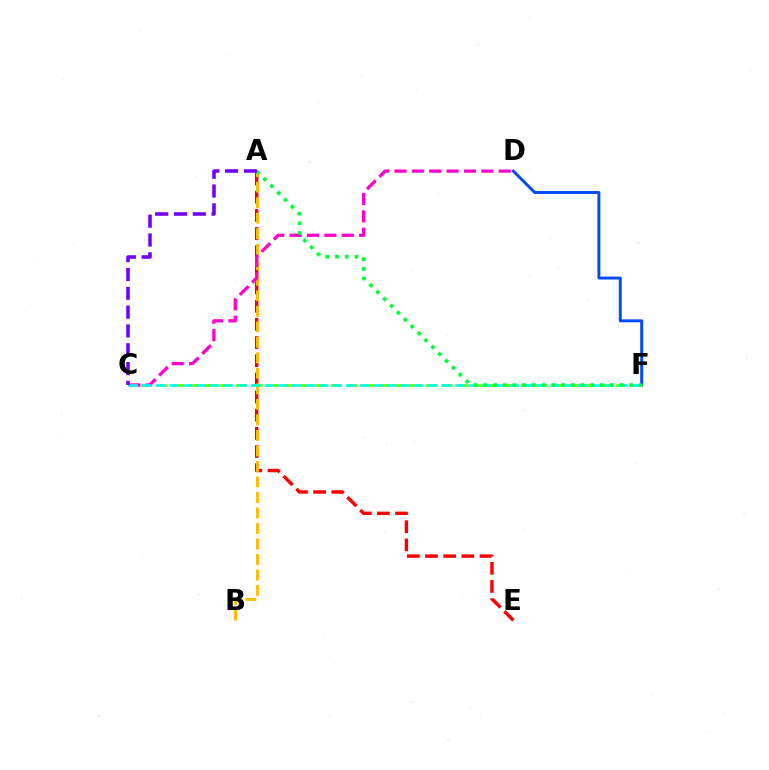{('A', 'E'): [{'color': '#ff0000', 'line_style': 'dashed', 'thickness': 2.47}], ('A', 'B'): [{'color': '#ffbd00', 'line_style': 'dashed', 'thickness': 2.11}], ('D', 'F'): [{'color': '#004bff', 'line_style': 'solid', 'thickness': 2.11}], ('C', 'F'): [{'color': '#84ff00', 'line_style': 'dashed', 'thickness': 2.15}, {'color': '#00fff6', 'line_style': 'dashed', 'thickness': 1.85}], ('C', 'D'): [{'color': '#ff00cf', 'line_style': 'dashed', 'thickness': 2.36}], ('A', 'F'): [{'color': '#00ff39', 'line_style': 'dotted', 'thickness': 2.64}], ('A', 'C'): [{'color': '#7200ff', 'line_style': 'dashed', 'thickness': 2.56}]}